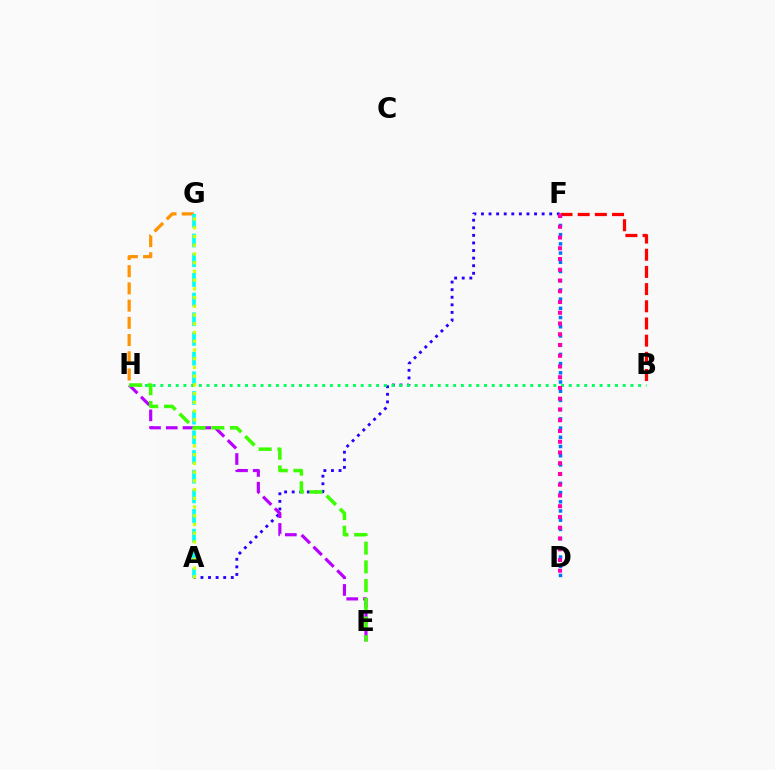{('B', 'F'): [{'color': '#ff0000', 'line_style': 'dashed', 'thickness': 2.33}], ('G', 'H'): [{'color': '#ff9400', 'line_style': 'dashed', 'thickness': 2.34}], ('A', 'F'): [{'color': '#2500ff', 'line_style': 'dotted', 'thickness': 2.06}], ('A', 'G'): [{'color': '#00fff6', 'line_style': 'dashed', 'thickness': 2.67}, {'color': '#d1ff00', 'line_style': 'dotted', 'thickness': 2.37}], ('E', 'H'): [{'color': '#b900ff', 'line_style': 'dashed', 'thickness': 2.27}, {'color': '#3dff00', 'line_style': 'dashed', 'thickness': 2.54}], ('D', 'F'): [{'color': '#0074ff', 'line_style': 'dotted', 'thickness': 2.5}, {'color': '#ff00ac', 'line_style': 'dotted', 'thickness': 2.92}], ('B', 'H'): [{'color': '#00ff5c', 'line_style': 'dotted', 'thickness': 2.09}]}